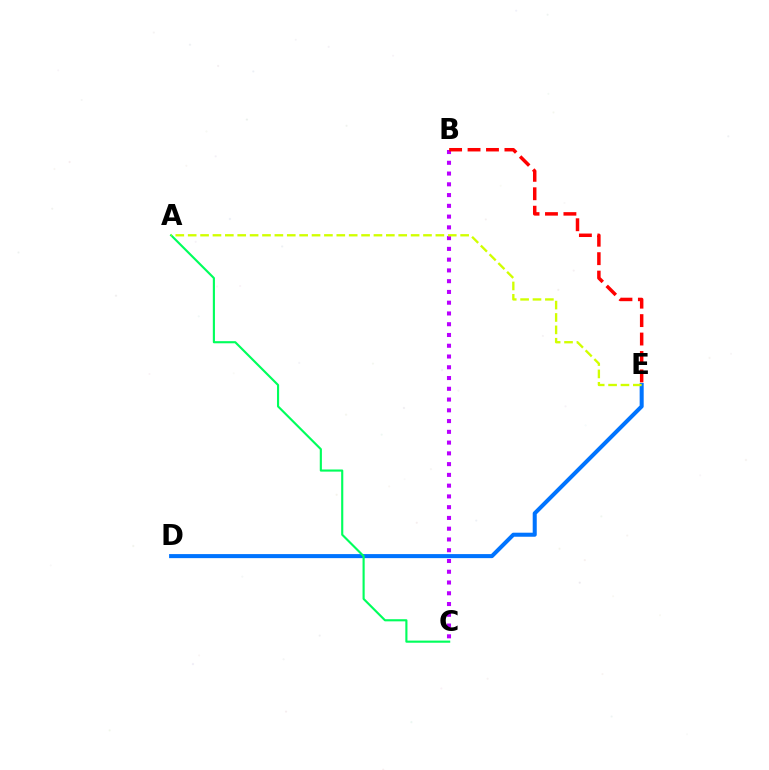{('B', 'C'): [{'color': '#b900ff', 'line_style': 'dotted', 'thickness': 2.92}], ('B', 'E'): [{'color': '#ff0000', 'line_style': 'dashed', 'thickness': 2.5}], ('D', 'E'): [{'color': '#0074ff', 'line_style': 'solid', 'thickness': 2.91}], ('A', 'C'): [{'color': '#00ff5c', 'line_style': 'solid', 'thickness': 1.54}], ('A', 'E'): [{'color': '#d1ff00', 'line_style': 'dashed', 'thickness': 1.68}]}